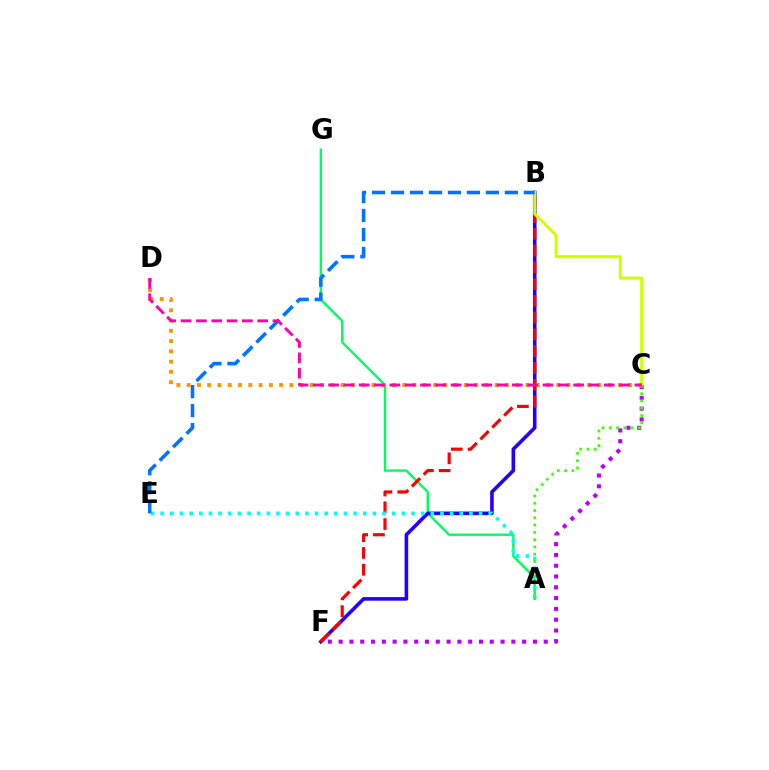{('A', 'G'): [{'color': '#00ff5c', 'line_style': 'solid', 'thickness': 1.74}], ('B', 'F'): [{'color': '#2500ff', 'line_style': 'solid', 'thickness': 2.59}, {'color': '#ff0000', 'line_style': 'dashed', 'thickness': 2.28}], ('C', 'F'): [{'color': '#b900ff', 'line_style': 'dotted', 'thickness': 2.93}], ('B', 'C'): [{'color': '#d1ff00', 'line_style': 'solid', 'thickness': 2.17}], ('A', 'E'): [{'color': '#00fff6', 'line_style': 'dotted', 'thickness': 2.62}], ('B', 'E'): [{'color': '#0074ff', 'line_style': 'dashed', 'thickness': 2.58}], ('A', 'C'): [{'color': '#3dff00', 'line_style': 'dotted', 'thickness': 1.98}], ('C', 'D'): [{'color': '#ff9400', 'line_style': 'dotted', 'thickness': 2.79}, {'color': '#ff00ac', 'line_style': 'dashed', 'thickness': 2.08}]}